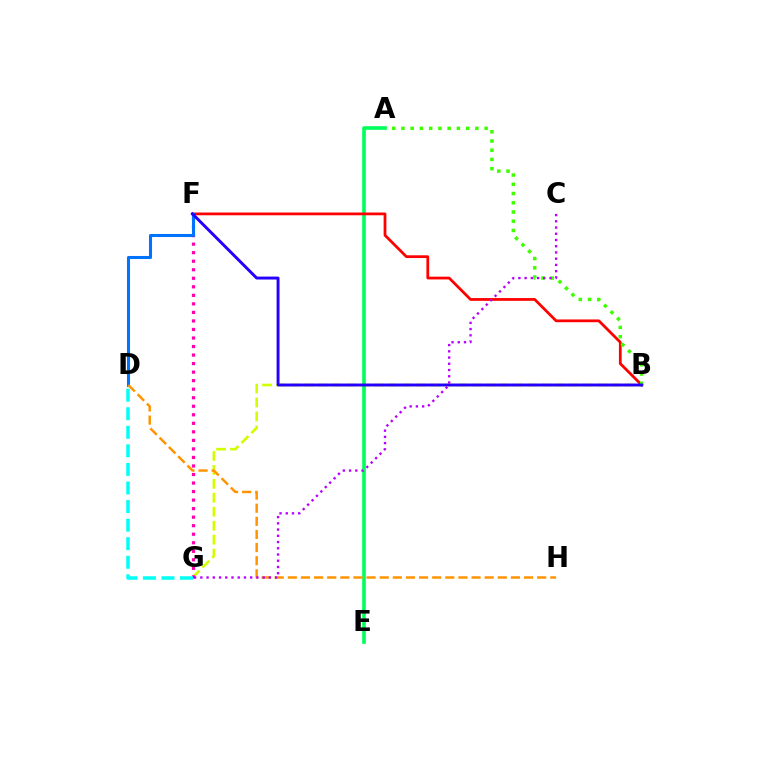{('B', 'G'): [{'color': '#d1ff00', 'line_style': 'dashed', 'thickness': 1.89}], ('F', 'G'): [{'color': '#ff00ac', 'line_style': 'dotted', 'thickness': 2.32}], ('A', 'E'): [{'color': '#00ff5c', 'line_style': 'solid', 'thickness': 2.62}], ('B', 'F'): [{'color': '#ff0000', 'line_style': 'solid', 'thickness': 1.99}, {'color': '#2500ff', 'line_style': 'solid', 'thickness': 2.11}], ('D', 'F'): [{'color': '#0074ff', 'line_style': 'solid', 'thickness': 2.2}], ('A', 'B'): [{'color': '#3dff00', 'line_style': 'dotted', 'thickness': 2.51}], ('D', 'H'): [{'color': '#ff9400', 'line_style': 'dashed', 'thickness': 1.78}], ('D', 'G'): [{'color': '#00fff6', 'line_style': 'dashed', 'thickness': 2.52}], ('C', 'G'): [{'color': '#b900ff', 'line_style': 'dotted', 'thickness': 1.69}]}